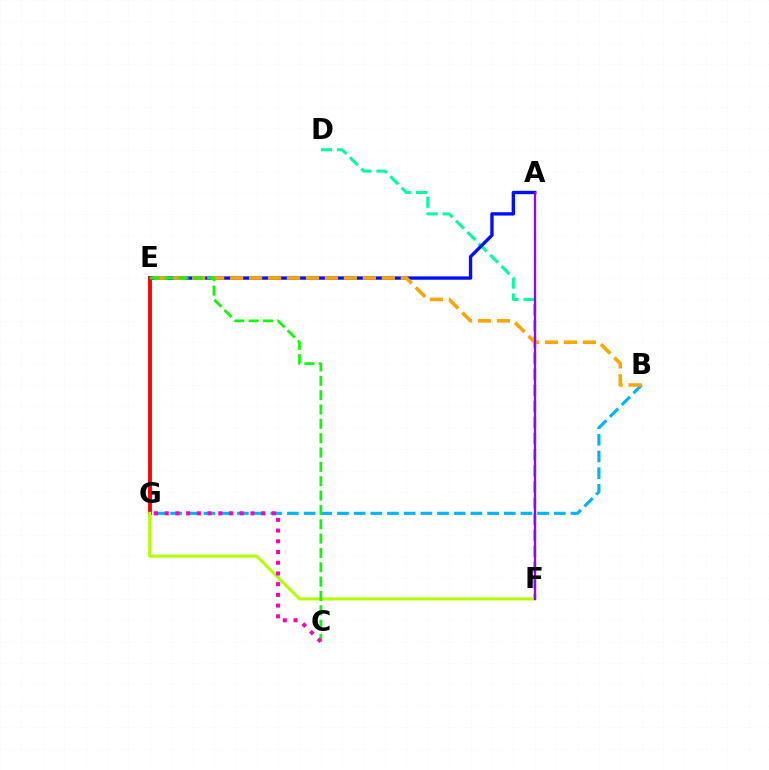{('D', 'F'): [{'color': '#00ff9d', 'line_style': 'dashed', 'thickness': 2.19}], ('A', 'E'): [{'color': '#0010ff', 'line_style': 'solid', 'thickness': 2.42}], ('E', 'G'): [{'color': '#ff0000', 'line_style': 'solid', 'thickness': 2.78}], ('B', 'G'): [{'color': '#00b5ff', 'line_style': 'dashed', 'thickness': 2.27}], ('B', 'E'): [{'color': '#ffa500', 'line_style': 'dashed', 'thickness': 2.58}], ('F', 'G'): [{'color': '#b3ff00', 'line_style': 'solid', 'thickness': 2.21}], ('C', 'E'): [{'color': '#08ff00', 'line_style': 'dashed', 'thickness': 1.95}], ('C', 'G'): [{'color': '#ff00bd', 'line_style': 'dotted', 'thickness': 2.91}], ('A', 'F'): [{'color': '#9b00ff', 'line_style': 'solid', 'thickness': 1.66}]}